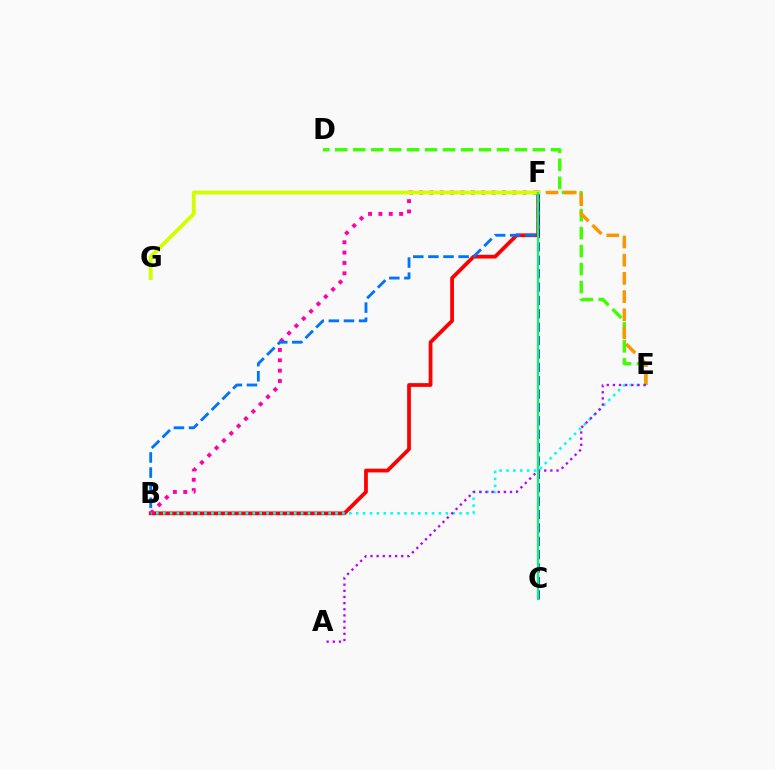{('B', 'F'): [{'color': '#ff0000', 'line_style': 'solid', 'thickness': 2.7}, {'color': '#ff00ac', 'line_style': 'dotted', 'thickness': 2.81}, {'color': '#0074ff', 'line_style': 'dashed', 'thickness': 2.05}], ('D', 'E'): [{'color': '#3dff00', 'line_style': 'dashed', 'thickness': 2.44}], ('E', 'F'): [{'color': '#ff9400', 'line_style': 'dashed', 'thickness': 2.47}], ('B', 'E'): [{'color': '#00fff6', 'line_style': 'dotted', 'thickness': 1.87}], ('C', 'F'): [{'color': '#2500ff', 'line_style': 'dashed', 'thickness': 1.82}, {'color': '#00ff5c', 'line_style': 'solid', 'thickness': 1.56}], ('A', 'E'): [{'color': '#b900ff', 'line_style': 'dotted', 'thickness': 1.67}], ('F', 'G'): [{'color': '#d1ff00', 'line_style': 'solid', 'thickness': 2.78}]}